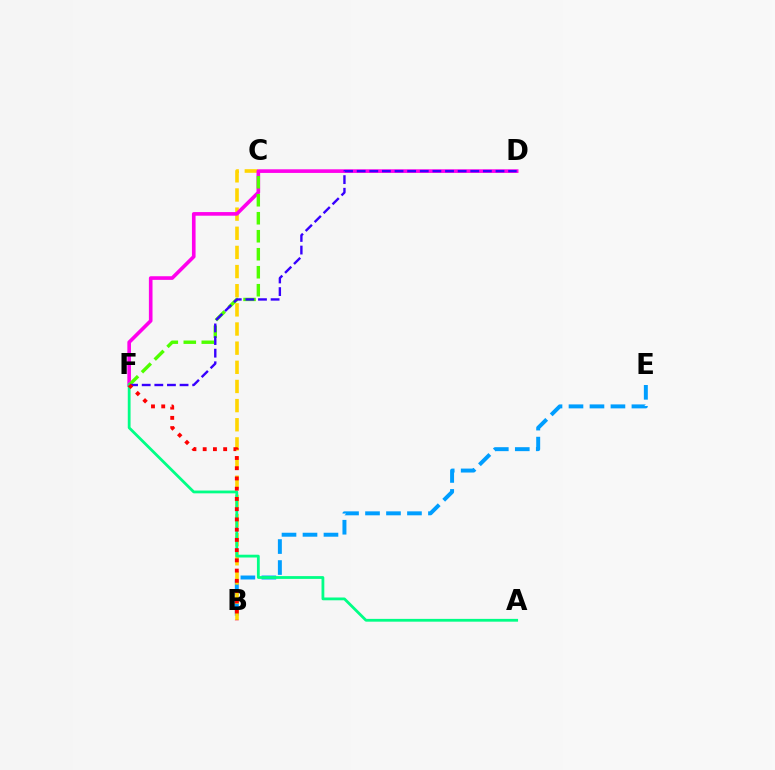{('B', 'E'): [{'color': '#009eff', 'line_style': 'dashed', 'thickness': 2.85}], ('B', 'C'): [{'color': '#ffd500', 'line_style': 'dashed', 'thickness': 2.6}], ('D', 'F'): [{'color': '#ff00ed', 'line_style': 'solid', 'thickness': 2.61}, {'color': '#3700ff', 'line_style': 'dashed', 'thickness': 1.71}], ('C', 'F'): [{'color': '#4fff00', 'line_style': 'dashed', 'thickness': 2.44}], ('A', 'F'): [{'color': '#00ff86', 'line_style': 'solid', 'thickness': 2.01}], ('B', 'F'): [{'color': '#ff0000', 'line_style': 'dotted', 'thickness': 2.78}]}